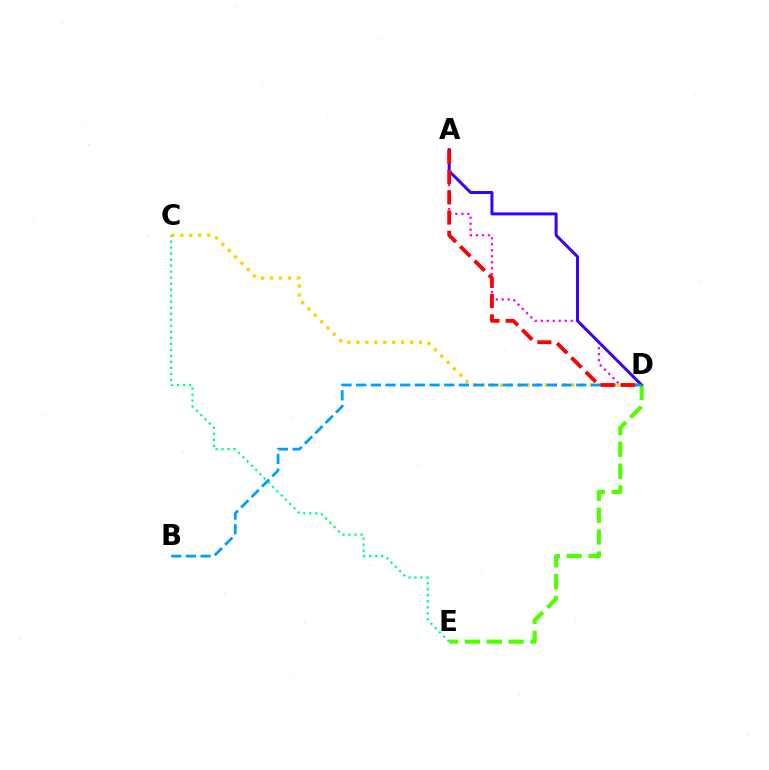{('A', 'D'): [{'color': '#ff00ed', 'line_style': 'dotted', 'thickness': 1.63}, {'color': '#3700ff', 'line_style': 'solid', 'thickness': 2.14}, {'color': '#ff0000', 'line_style': 'dashed', 'thickness': 2.75}], ('C', 'D'): [{'color': '#ffd500', 'line_style': 'dotted', 'thickness': 2.43}], ('C', 'E'): [{'color': '#00ff86', 'line_style': 'dotted', 'thickness': 1.63}], ('D', 'E'): [{'color': '#4fff00', 'line_style': 'dashed', 'thickness': 2.97}], ('B', 'D'): [{'color': '#009eff', 'line_style': 'dashed', 'thickness': 1.99}]}